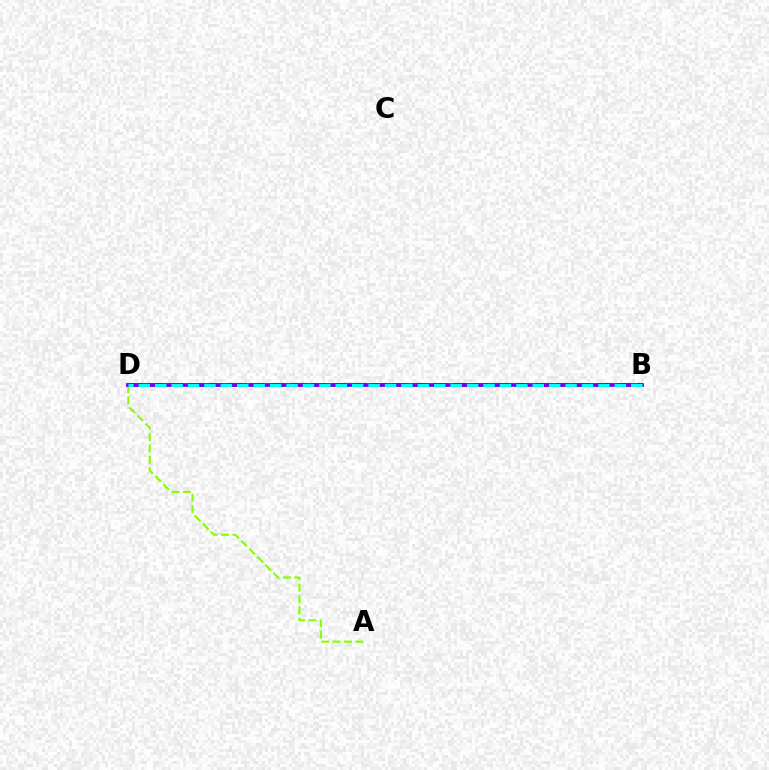{('B', 'D'): [{'color': '#ff0000', 'line_style': 'dashed', 'thickness': 2.77}, {'color': '#7200ff', 'line_style': 'solid', 'thickness': 2.74}, {'color': '#00fff6', 'line_style': 'dashed', 'thickness': 2.23}], ('A', 'D'): [{'color': '#84ff00', 'line_style': 'dashed', 'thickness': 1.55}]}